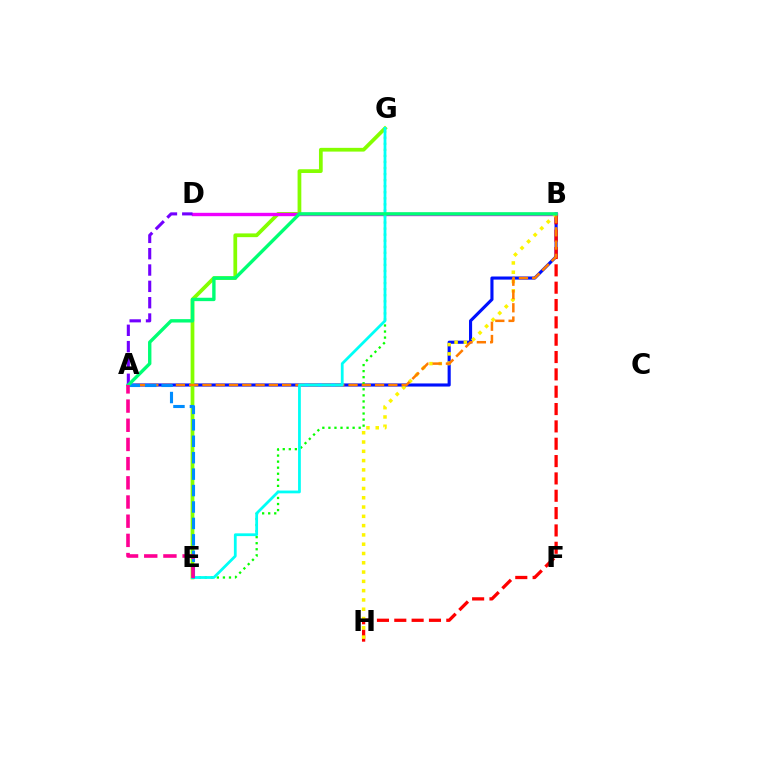{('A', 'B'): [{'color': '#0010ff', 'line_style': 'solid', 'thickness': 2.24}, {'color': '#ff7c00', 'line_style': 'dashed', 'thickness': 1.8}, {'color': '#00ff74', 'line_style': 'solid', 'thickness': 2.44}], ('E', 'G'): [{'color': '#08ff00', 'line_style': 'dotted', 'thickness': 1.65}, {'color': '#84ff00', 'line_style': 'solid', 'thickness': 2.69}, {'color': '#00fff6', 'line_style': 'solid', 'thickness': 2.0}], ('B', 'D'): [{'color': '#ee00ff', 'line_style': 'solid', 'thickness': 2.43}], ('B', 'H'): [{'color': '#ff0000', 'line_style': 'dashed', 'thickness': 2.36}, {'color': '#fcf500', 'line_style': 'dotted', 'thickness': 2.52}], ('A', 'D'): [{'color': '#7200ff', 'line_style': 'dashed', 'thickness': 2.22}], ('A', 'E'): [{'color': '#008cff', 'line_style': 'dashed', 'thickness': 2.23}, {'color': '#ff0094', 'line_style': 'dashed', 'thickness': 2.61}]}